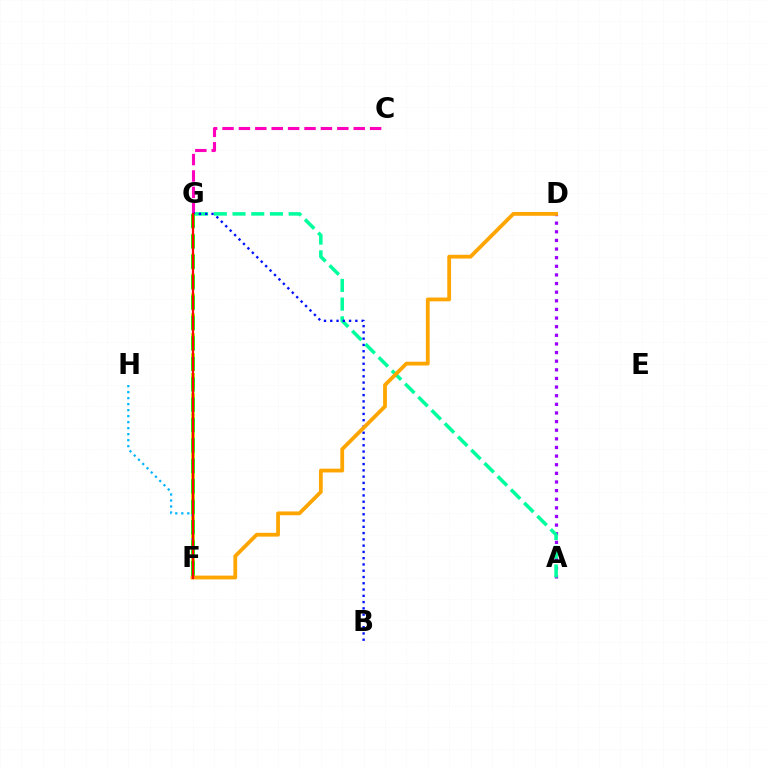{('C', 'G'): [{'color': '#ff00bd', 'line_style': 'dashed', 'thickness': 2.23}], ('F', 'G'): [{'color': '#b3ff00', 'line_style': 'dashed', 'thickness': 2.7}, {'color': '#08ff00', 'line_style': 'dashed', 'thickness': 2.77}, {'color': '#ff0000', 'line_style': 'solid', 'thickness': 1.6}], ('A', 'D'): [{'color': '#9b00ff', 'line_style': 'dotted', 'thickness': 2.34}], ('A', 'G'): [{'color': '#00ff9d', 'line_style': 'dashed', 'thickness': 2.54}], ('B', 'G'): [{'color': '#0010ff', 'line_style': 'dotted', 'thickness': 1.7}], ('F', 'H'): [{'color': '#00b5ff', 'line_style': 'dotted', 'thickness': 1.63}], ('D', 'F'): [{'color': '#ffa500', 'line_style': 'solid', 'thickness': 2.73}]}